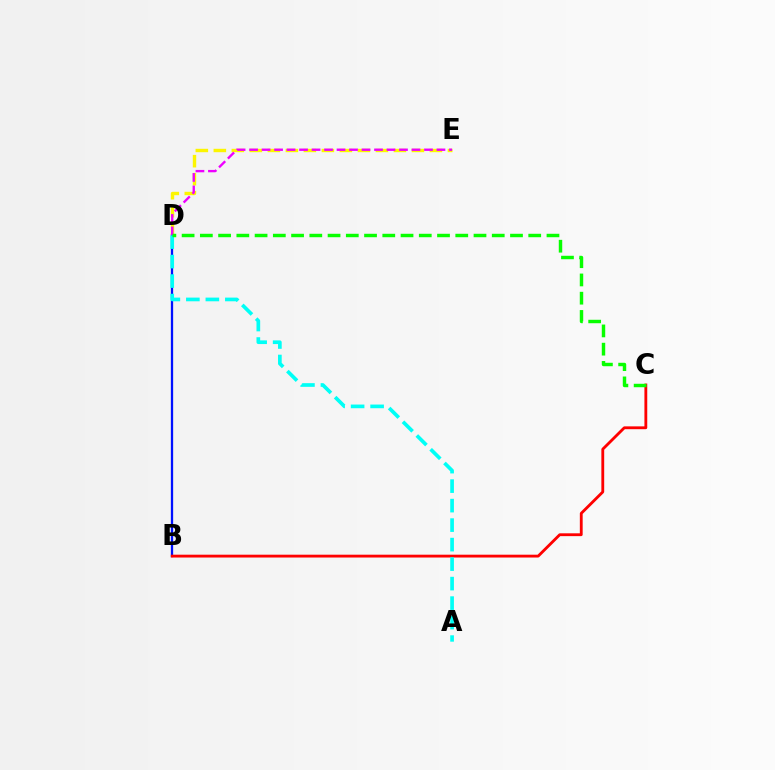{('D', 'E'): [{'color': '#fcf500', 'line_style': 'dashed', 'thickness': 2.45}, {'color': '#ee00ff', 'line_style': 'dashed', 'thickness': 1.7}], ('B', 'D'): [{'color': '#0010ff', 'line_style': 'solid', 'thickness': 1.65}], ('B', 'C'): [{'color': '#ff0000', 'line_style': 'solid', 'thickness': 2.04}], ('A', 'D'): [{'color': '#00fff6', 'line_style': 'dashed', 'thickness': 2.65}], ('C', 'D'): [{'color': '#08ff00', 'line_style': 'dashed', 'thickness': 2.48}]}